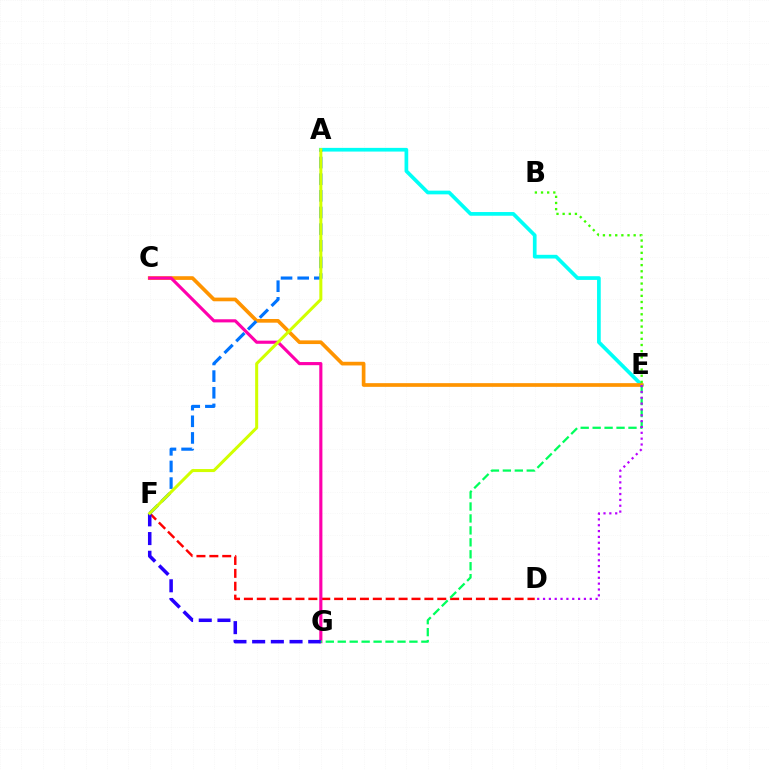{('D', 'F'): [{'color': '#ff0000', 'line_style': 'dashed', 'thickness': 1.75}], ('A', 'E'): [{'color': '#00fff6', 'line_style': 'solid', 'thickness': 2.66}], ('B', 'E'): [{'color': '#3dff00', 'line_style': 'dotted', 'thickness': 1.67}], ('C', 'E'): [{'color': '#ff9400', 'line_style': 'solid', 'thickness': 2.65}], ('C', 'G'): [{'color': '#ff00ac', 'line_style': 'solid', 'thickness': 2.26}], ('A', 'F'): [{'color': '#0074ff', 'line_style': 'dashed', 'thickness': 2.26}, {'color': '#d1ff00', 'line_style': 'solid', 'thickness': 2.18}], ('F', 'G'): [{'color': '#2500ff', 'line_style': 'dashed', 'thickness': 2.54}], ('E', 'G'): [{'color': '#00ff5c', 'line_style': 'dashed', 'thickness': 1.62}], ('D', 'E'): [{'color': '#b900ff', 'line_style': 'dotted', 'thickness': 1.59}]}